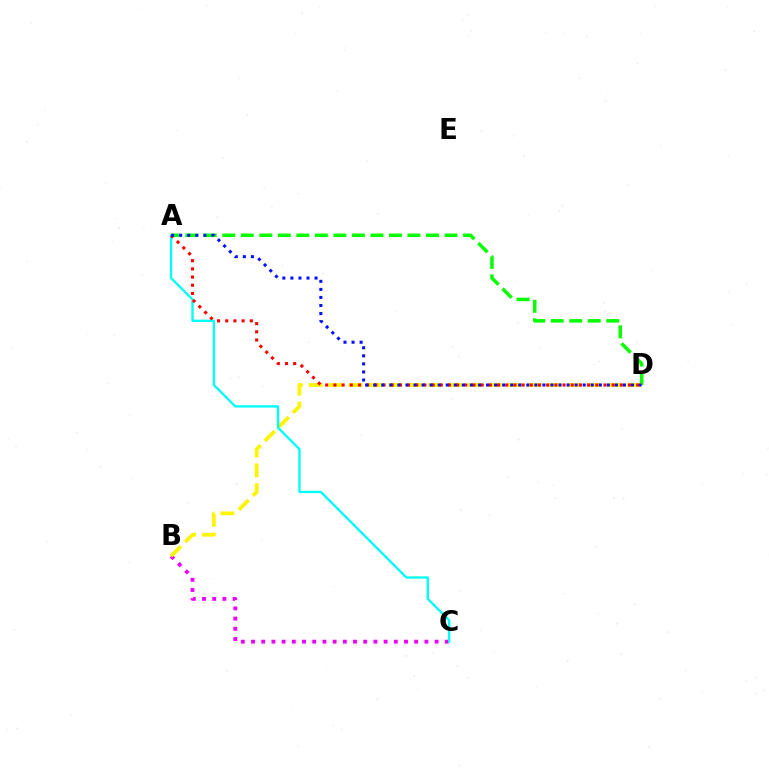{('B', 'C'): [{'color': '#ee00ff', 'line_style': 'dotted', 'thickness': 2.77}], ('A', 'D'): [{'color': '#08ff00', 'line_style': 'dashed', 'thickness': 2.52}, {'color': '#ff0000', 'line_style': 'dotted', 'thickness': 2.22}, {'color': '#0010ff', 'line_style': 'dotted', 'thickness': 2.19}], ('B', 'D'): [{'color': '#fcf500', 'line_style': 'dashed', 'thickness': 2.7}], ('A', 'C'): [{'color': '#00fff6', 'line_style': 'solid', 'thickness': 1.69}]}